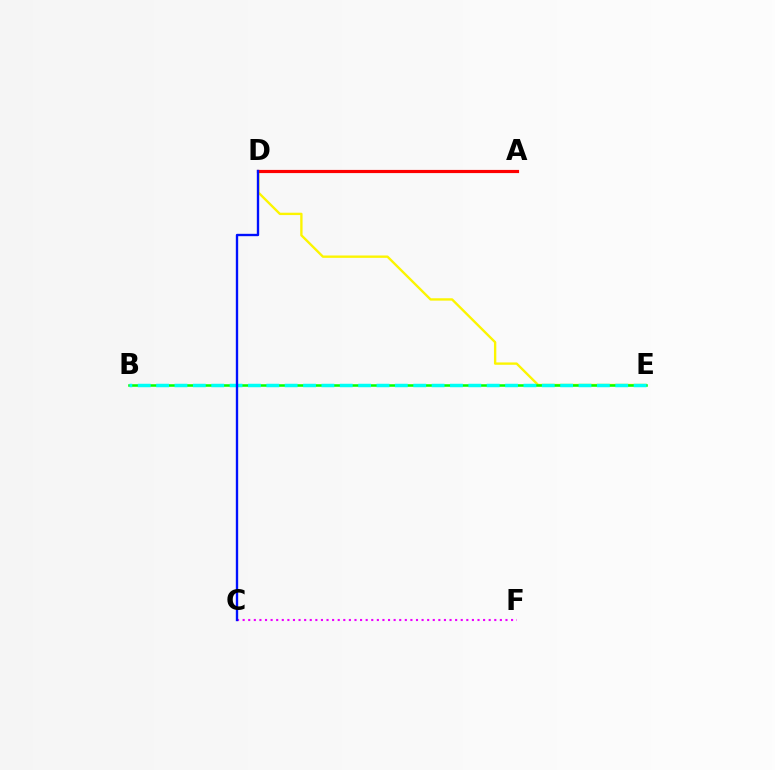{('D', 'E'): [{'color': '#fcf500', 'line_style': 'solid', 'thickness': 1.7}], ('B', 'E'): [{'color': '#08ff00', 'line_style': 'solid', 'thickness': 1.83}, {'color': '#00fff6', 'line_style': 'dashed', 'thickness': 2.49}], ('C', 'F'): [{'color': '#ee00ff', 'line_style': 'dotted', 'thickness': 1.52}], ('A', 'D'): [{'color': '#ff0000', 'line_style': 'solid', 'thickness': 2.28}], ('C', 'D'): [{'color': '#0010ff', 'line_style': 'solid', 'thickness': 1.7}]}